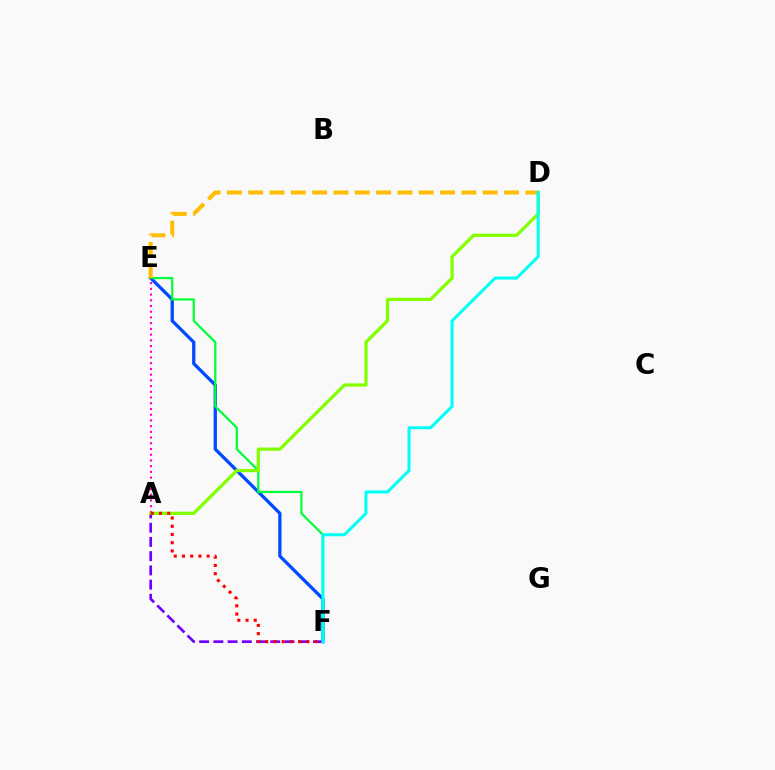{('E', 'F'): [{'color': '#004bff', 'line_style': 'solid', 'thickness': 2.36}, {'color': '#00ff39', 'line_style': 'solid', 'thickness': 1.6}], ('D', 'E'): [{'color': '#ffbd00', 'line_style': 'dashed', 'thickness': 2.9}], ('A', 'E'): [{'color': '#ff00cf', 'line_style': 'dotted', 'thickness': 1.55}], ('A', 'F'): [{'color': '#7200ff', 'line_style': 'dashed', 'thickness': 1.93}, {'color': '#ff0000', 'line_style': 'dotted', 'thickness': 2.23}], ('A', 'D'): [{'color': '#84ff00', 'line_style': 'solid', 'thickness': 2.34}], ('D', 'F'): [{'color': '#00fff6', 'line_style': 'solid', 'thickness': 2.18}]}